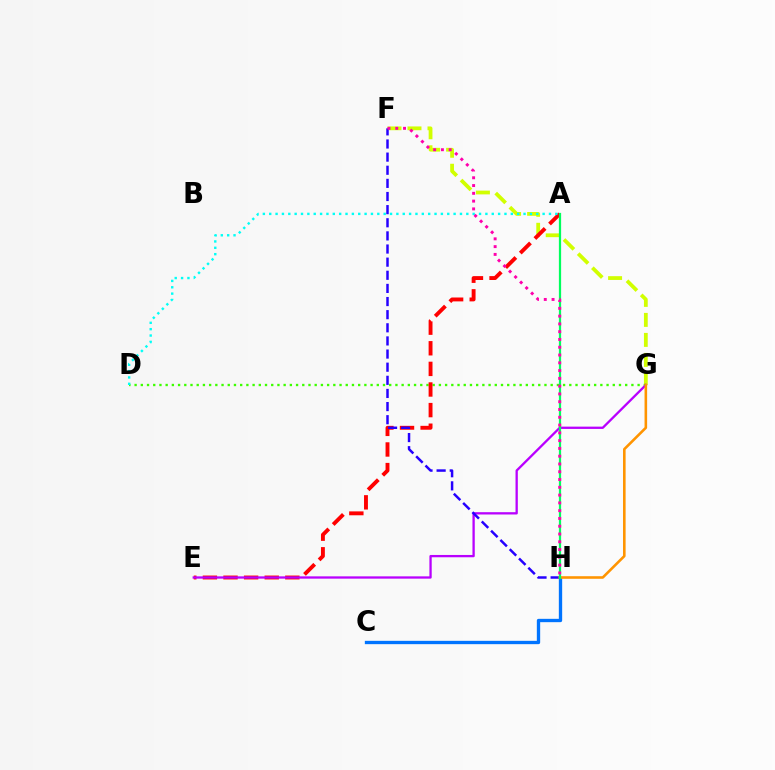{('F', 'G'): [{'color': '#d1ff00', 'line_style': 'dashed', 'thickness': 2.72}], ('D', 'G'): [{'color': '#3dff00', 'line_style': 'dotted', 'thickness': 1.69}], ('A', 'E'): [{'color': '#ff0000', 'line_style': 'dashed', 'thickness': 2.8}], ('E', 'G'): [{'color': '#b900ff', 'line_style': 'solid', 'thickness': 1.66}], ('A', 'D'): [{'color': '#00fff6', 'line_style': 'dotted', 'thickness': 1.73}], ('C', 'H'): [{'color': '#0074ff', 'line_style': 'solid', 'thickness': 2.4}], ('F', 'H'): [{'color': '#2500ff', 'line_style': 'dashed', 'thickness': 1.78}, {'color': '#ff00ac', 'line_style': 'dotted', 'thickness': 2.11}], ('G', 'H'): [{'color': '#ff9400', 'line_style': 'solid', 'thickness': 1.86}], ('A', 'H'): [{'color': '#00ff5c', 'line_style': 'solid', 'thickness': 1.61}]}